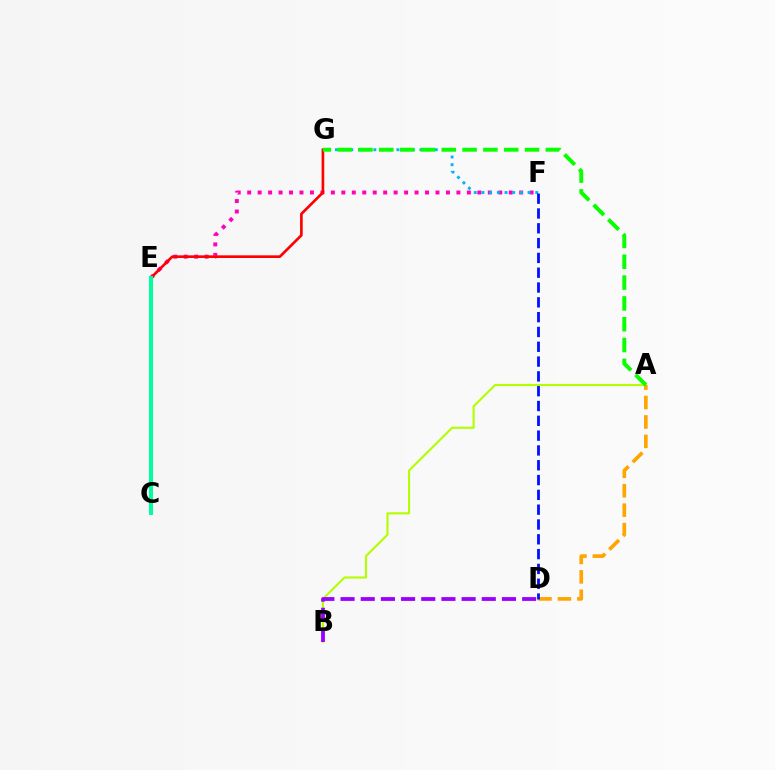{('E', 'F'): [{'color': '#ff00bd', 'line_style': 'dotted', 'thickness': 2.84}], ('A', 'B'): [{'color': '#b3ff00', 'line_style': 'solid', 'thickness': 1.52}], ('A', 'D'): [{'color': '#ffa500', 'line_style': 'dashed', 'thickness': 2.64}], ('F', 'G'): [{'color': '#00b5ff', 'line_style': 'dotted', 'thickness': 2.09}], ('B', 'D'): [{'color': '#9b00ff', 'line_style': 'dashed', 'thickness': 2.74}], ('D', 'F'): [{'color': '#0010ff', 'line_style': 'dashed', 'thickness': 2.01}], ('E', 'G'): [{'color': '#ff0000', 'line_style': 'solid', 'thickness': 1.92}], ('C', 'E'): [{'color': '#00ff9d', 'line_style': 'solid', 'thickness': 2.87}], ('A', 'G'): [{'color': '#08ff00', 'line_style': 'dashed', 'thickness': 2.83}]}